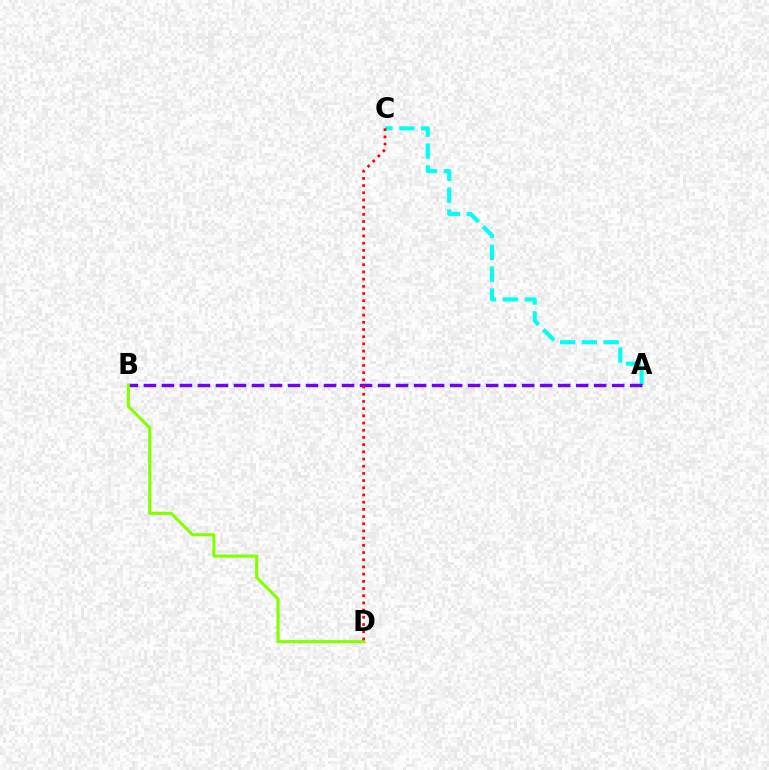{('A', 'C'): [{'color': '#00fff6', 'line_style': 'dashed', 'thickness': 2.97}], ('A', 'B'): [{'color': '#7200ff', 'line_style': 'dashed', 'thickness': 2.45}], ('B', 'D'): [{'color': '#84ff00', 'line_style': 'solid', 'thickness': 2.25}], ('C', 'D'): [{'color': '#ff0000', 'line_style': 'dotted', 'thickness': 1.95}]}